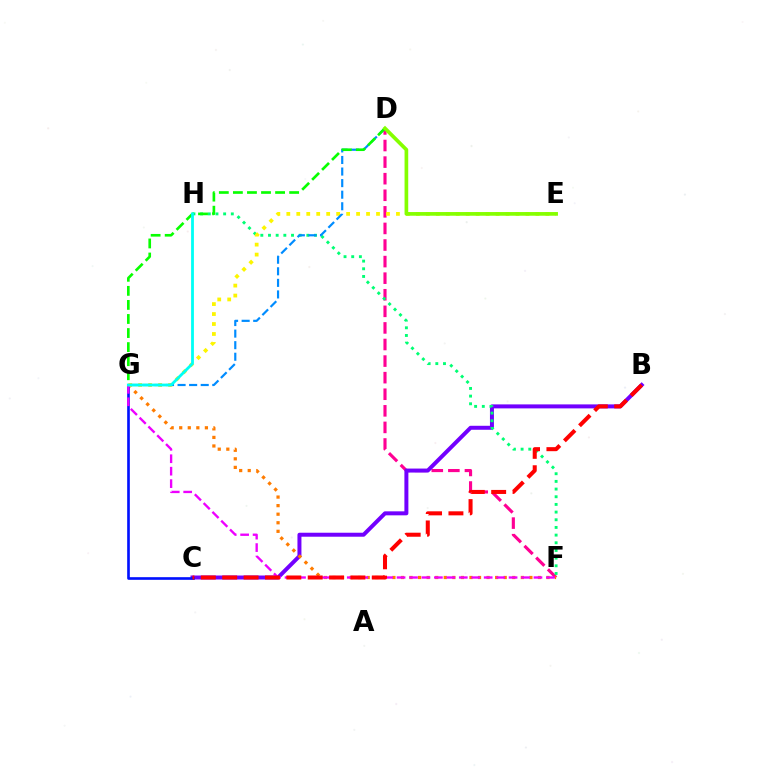{('D', 'F'): [{'color': '#ff0094', 'line_style': 'dashed', 'thickness': 2.25}], ('B', 'C'): [{'color': '#7200ff', 'line_style': 'solid', 'thickness': 2.87}, {'color': '#ff0000', 'line_style': 'dashed', 'thickness': 2.9}], ('F', 'G'): [{'color': '#ff7c00', 'line_style': 'dotted', 'thickness': 2.33}, {'color': '#ee00ff', 'line_style': 'dashed', 'thickness': 1.69}], ('C', 'G'): [{'color': '#0010ff', 'line_style': 'solid', 'thickness': 1.9}], ('F', 'H'): [{'color': '#00ff74', 'line_style': 'dotted', 'thickness': 2.08}], ('E', 'G'): [{'color': '#fcf500', 'line_style': 'dotted', 'thickness': 2.71}], ('D', 'G'): [{'color': '#008cff', 'line_style': 'dashed', 'thickness': 1.57}, {'color': '#08ff00', 'line_style': 'dashed', 'thickness': 1.91}], ('D', 'E'): [{'color': '#84ff00', 'line_style': 'solid', 'thickness': 2.65}], ('G', 'H'): [{'color': '#00fff6', 'line_style': 'solid', 'thickness': 2.02}]}